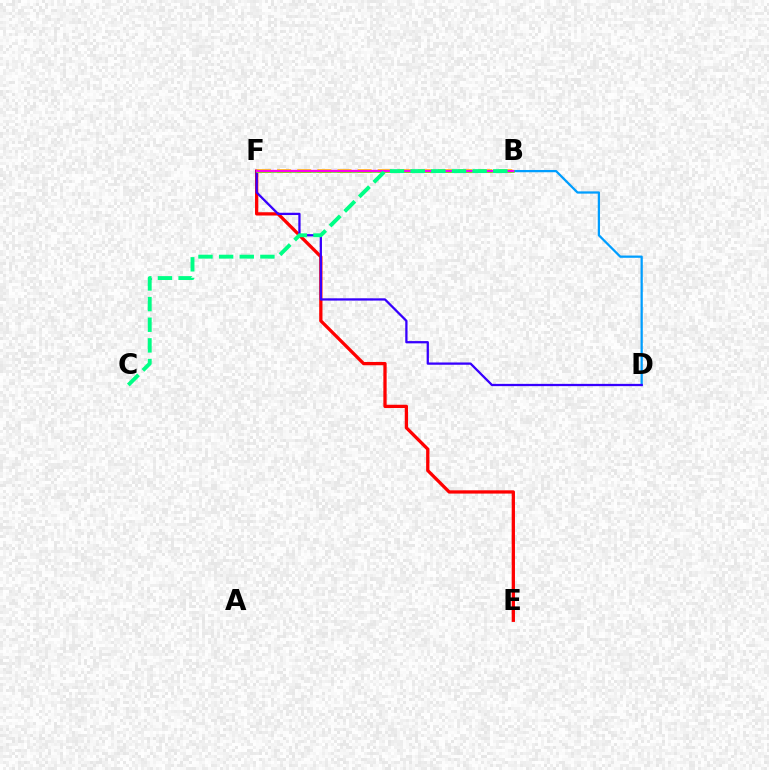{('B', 'D'): [{'color': '#009eff', 'line_style': 'solid', 'thickness': 1.62}], ('E', 'F'): [{'color': '#ff0000', 'line_style': 'solid', 'thickness': 2.36}], ('D', 'F'): [{'color': '#3700ff', 'line_style': 'solid', 'thickness': 1.64}], ('B', 'F'): [{'color': '#ffd500', 'line_style': 'dashed', 'thickness': 2.73}, {'color': '#4fff00', 'line_style': 'solid', 'thickness': 1.81}, {'color': '#ff00ed', 'line_style': 'solid', 'thickness': 1.67}], ('B', 'C'): [{'color': '#00ff86', 'line_style': 'dashed', 'thickness': 2.8}]}